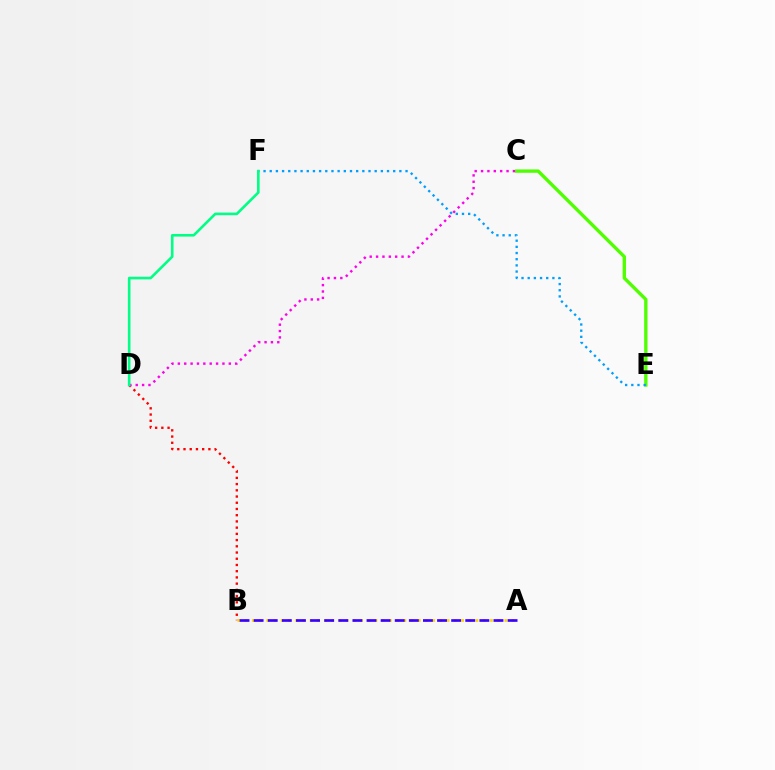{('C', 'E'): [{'color': '#4fff00', 'line_style': 'solid', 'thickness': 2.41}], ('B', 'D'): [{'color': '#ff0000', 'line_style': 'dotted', 'thickness': 1.69}], ('E', 'F'): [{'color': '#009eff', 'line_style': 'dotted', 'thickness': 1.68}], ('A', 'B'): [{'color': '#ffd500', 'line_style': 'dotted', 'thickness': 1.96}, {'color': '#3700ff', 'line_style': 'dashed', 'thickness': 1.92}], ('C', 'D'): [{'color': '#ff00ed', 'line_style': 'dotted', 'thickness': 1.73}], ('D', 'F'): [{'color': '#00ff86', 'line_style': 'solid', 'thickness': 1.89}]}